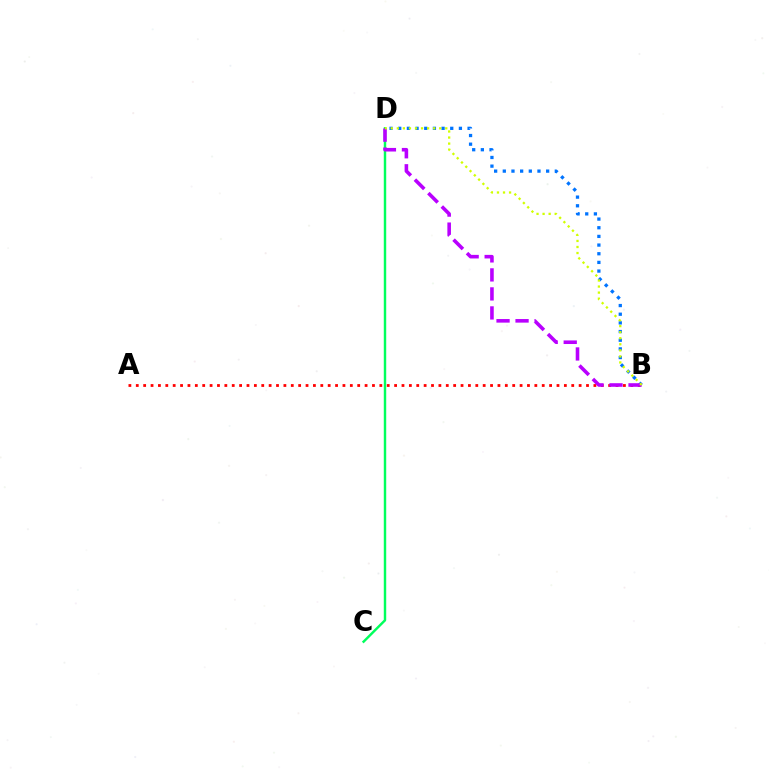{('C', 'D'): [{'color': '#00ff5c', 'line_style': 'solid', 'thickness': 1.76}], ('B', 'D'): [{'color': '#0074ff', 'line_style': 'dotted', 'thickness': 2.35}, {'color': '#b900ff', 'line_style': 'dashed', 'thickness': 2.58}, {'color': '#d1ff00', 'line_style': 'dotted', 'thickness': 1.64}], ('A', 'B'): [{'color': '#ff0000', 'line_style': 'dotted', 'thickness': 2.01}]}